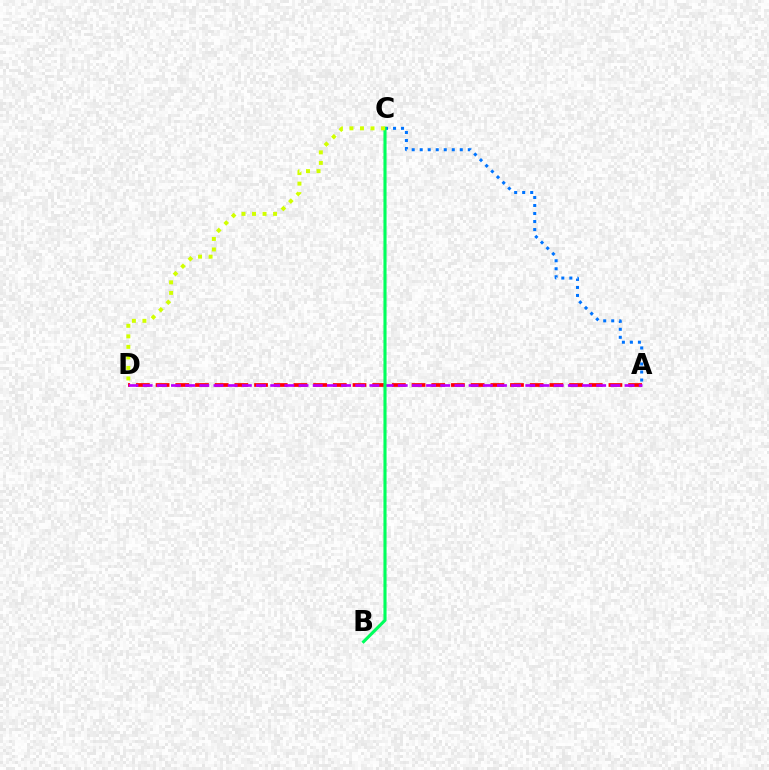{('A', 'D'): [{'color': '#ff0000', 'line_style': 'dashed', 'thickness': 2.67}, {'color': '#b900ff', 'line_style': 'dashed', 'thickness': 1.93}], ('A', 'C'): [{'color': '#0074ff', 'line_style': 'dotted', 'thickness': 2.18}], ('B', 'C'): [{'color': '#00ff5c', 'line_style': 'solid', 'thickness': 2.24}], ('C', 'D'): [{'color': '#d1ff00', 'line_style': 'dotted', 'thickness': 2.86}]}